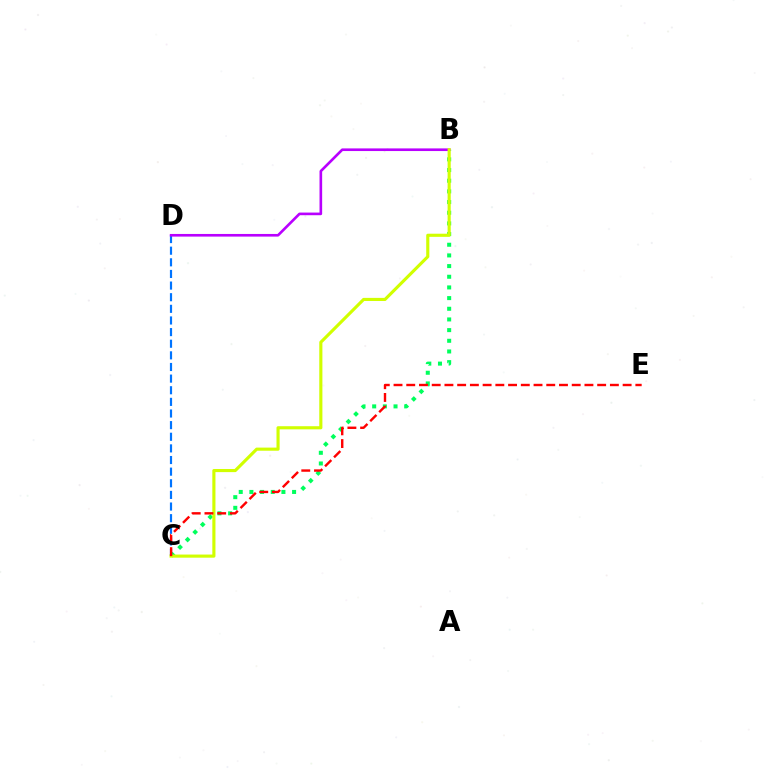{('C', 'D'): [{'color': '#0074ff', 'line_style': 'dashed', 'thickness': 1.58}], ('B', 'C'): [{'color': '#00ff5c', 'line_style': 'dotted', 'thickness': 2.9}, {'color': '#d1ff00', 'line_style': 'solid', 'thickness': 2.25}], ('B', 'D'): [{'color': '#b900ff', 'line_style': 'solid', 'thickness': 1.9}], ('C', 'E'): [{'color': '#ff0000', 'line_style': 'dashed', 'thickness': 1.73}]}